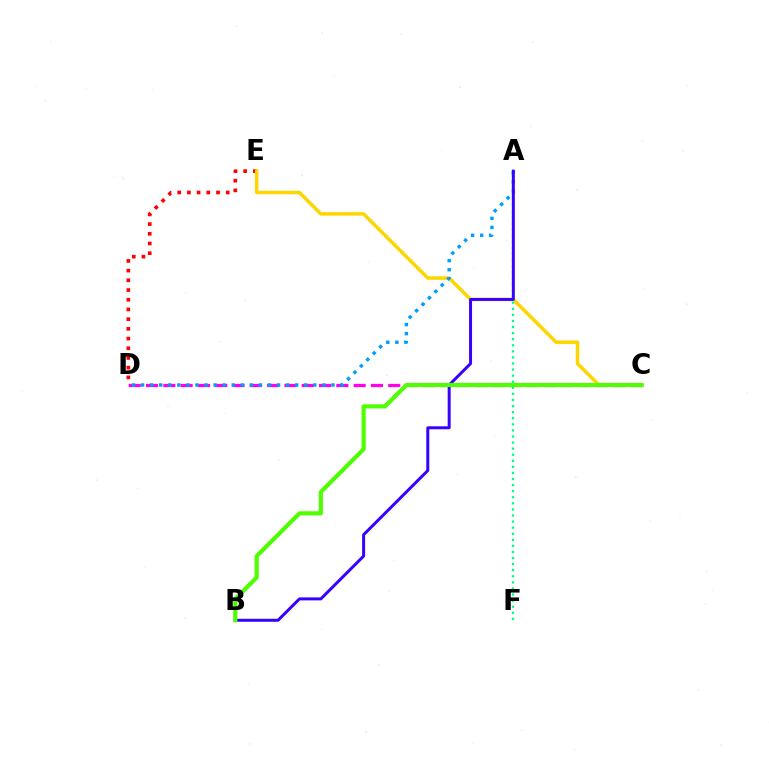{('C', 'D'): [{'color': '#ff00ed', 'line_style': 'dashed', 'thickness': 2.35}], ('D', 'E'): [{'color': '#ff0000', 'line_style': 'dotted', 'thickness': 2.64}], ('C', 'E'): [{'color': '#ffd500', 'line_style': 'solid', 'thickness': 2.51}], ('A', 'D'): [{'color': '#009eff', 'line_style': 'dotted', 'thickness': 2.46}], ('A', 'F'): [{'color': '#00ff86', 'line_style': 'dotted', 'thickness': 1.65}], ('A', 'B'): [{'color': '#3700ff', 'line_style': 'solid', 'thickness': 2.15}], ('B', 'C'): [{'color': '#4fff00', 'line_style': 'solid', 'thickness': 2.99}]}